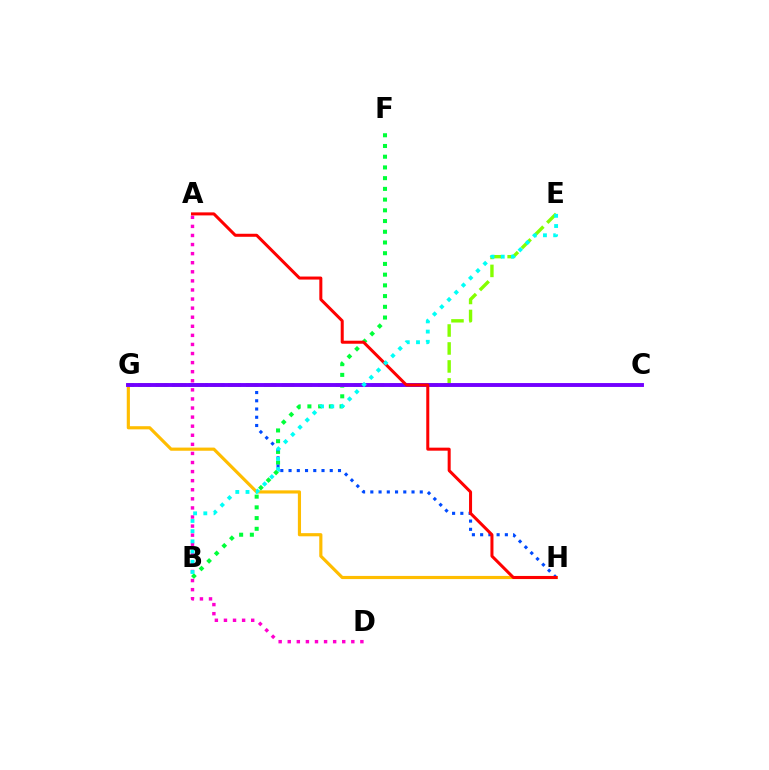{('G', 'H'): [{'color': '#ffbd00', 'line_style': 'solid', 'thickness': 2.27}, {'color': '#004bff', 'line_style': 'dotted', 'thickness': 2.24}], ('B', 'F'): [{'color': '#00ff39', 'line_style': 'dotted', 'thickness': 2.91}], ('E', 'G'): [{'color': '#84ff00', 'line_style': 'dashed', 'thickness': 2.44}], ('C', 'G'): [{'color': '#7200ff', 'line_style': 'solid', 'thickness': 2.8}], ('A', 'D'): [{'color': '#ff00cf', 'line_style': 'dotted', 'thickness': 2.47}], ('A', 'H'): [{'color': '#ff0000', 'line_style': 'solid', 'thickness': 2.18}], ('B', 'E'): [{'color': '#00fff6', 'line_style': 'dotted', 'thickness': 2.77}]}